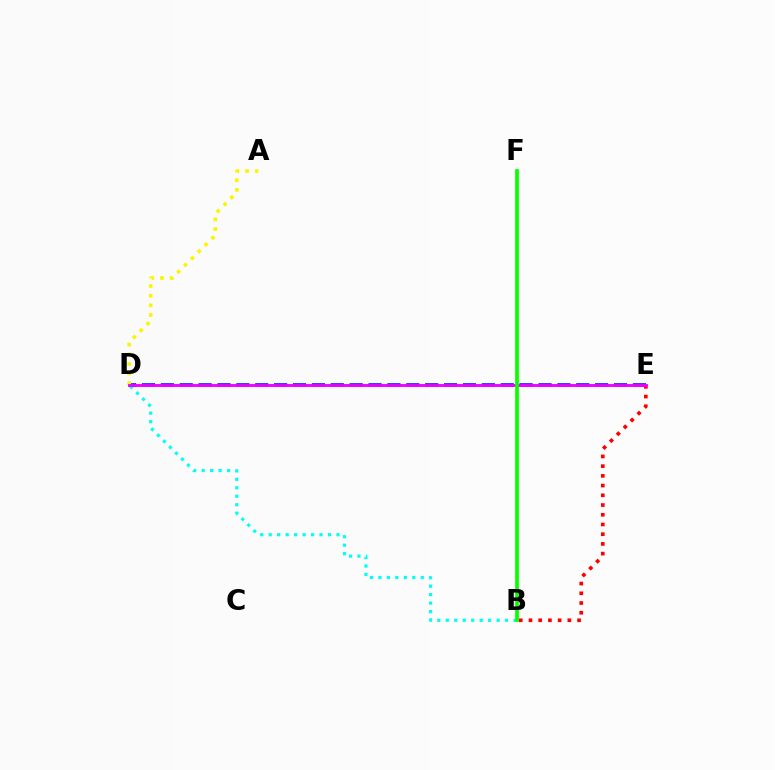{('B', 'E'): [{'color': '#ff0000', 'line_style': 'dotted', 'thickness': 2.64}], ('D', 'E'): [{'color': '#0010ff', 'line_style': 'dashed', 'thickness': 2.57}, {'color': '#ee00ff', 'line_style': 'solid', 'thickness': 2.06}], ('B', 'D'): [{'color': '#00fff6', 'line_style': 'dotted', 'thickness': 2.3}], ('A', 'D'): [{'color': '#fcf500', 'line_style': 'dotted', 'thickness': 2.62}], ('B', 'F'): [{'color': '#08ff00', 'line_style': 'solid', 'thickness': 2.68}]}